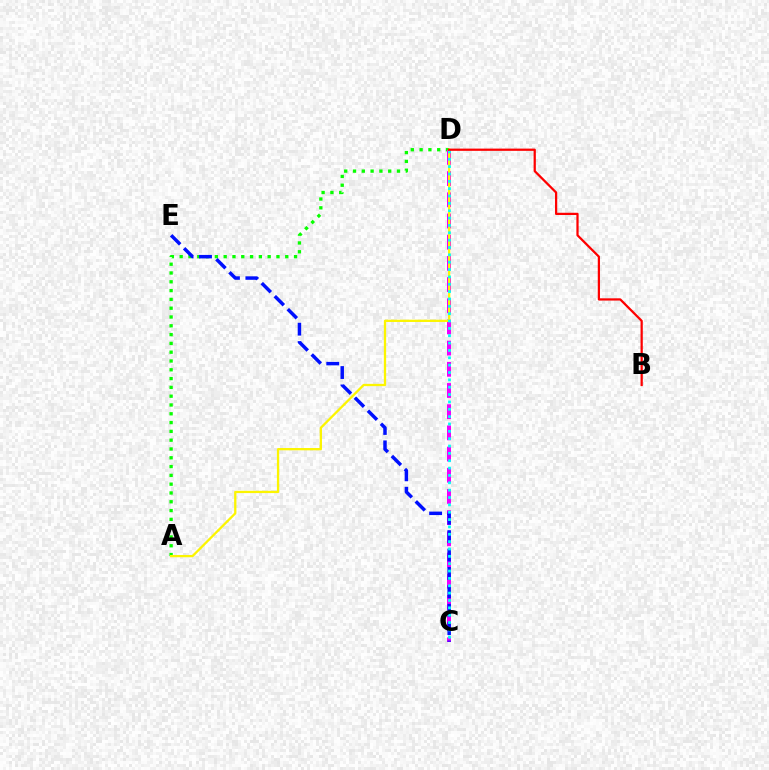{('A', 'D'): [{'color': '#08ff00', 'line_style': 'dotted', 'thickness': 2.39}, {'color': '#fcf500', 'line_style': 'solid', 'thickness': 1.65}], ('C', 'D'): [{'color': '#ee00ff', 'line_style': 'dashed', 'thickness': 2.88}, {'color': '#00fff6', 'line_style': 'dotted', 'thickness': 2.0}], ('C', 'E'): [{'color': '#0010ff', 'line_style': 'dashed', 'thickness': 2.5}], ('B', 'D'): [{'color': '#ff0000', 'line_style': 'solid', 'thickness': 1.62}]}